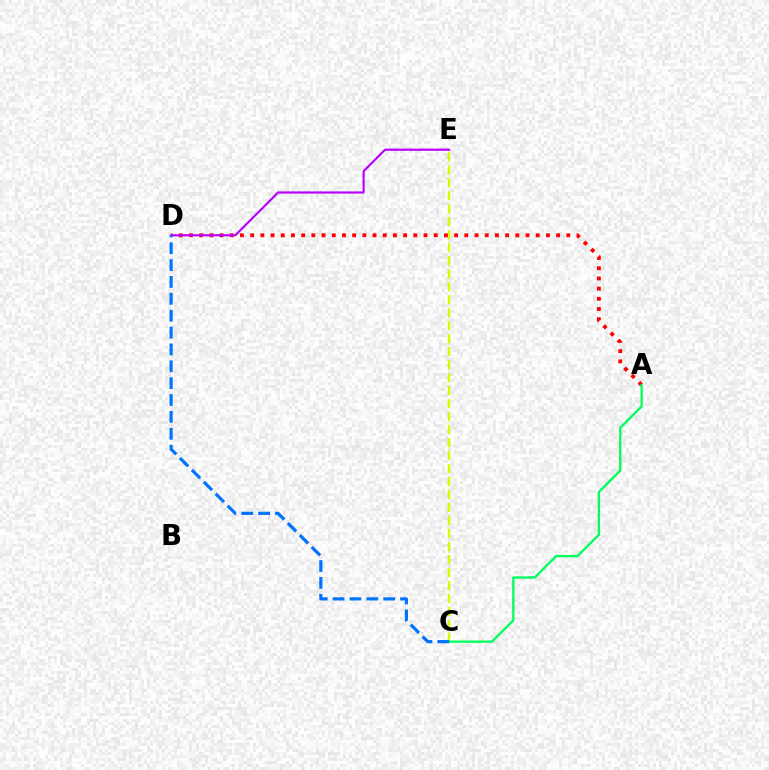{('C', 'E'): [{'color': '#d1ff00', 'line_style': 'dashed', 'thickness': 1.76}], ('A', 'D'): [{'color': '#ff0000', 'line_style': 'dotted', 'thickness': 2.77}], ('D', 'E'): [{'color': '#b900ff', 'line_style': 'solid', 'thickness': 1.56}], ('A', 'C'): [{'color': '#00ff5c', 'line_style': 'solid', 'thickness': 1.67}], ('C', 'D'): [{'color': '#0074ff', 'line_style': 'dashed', 'thickness': 2.29}]}